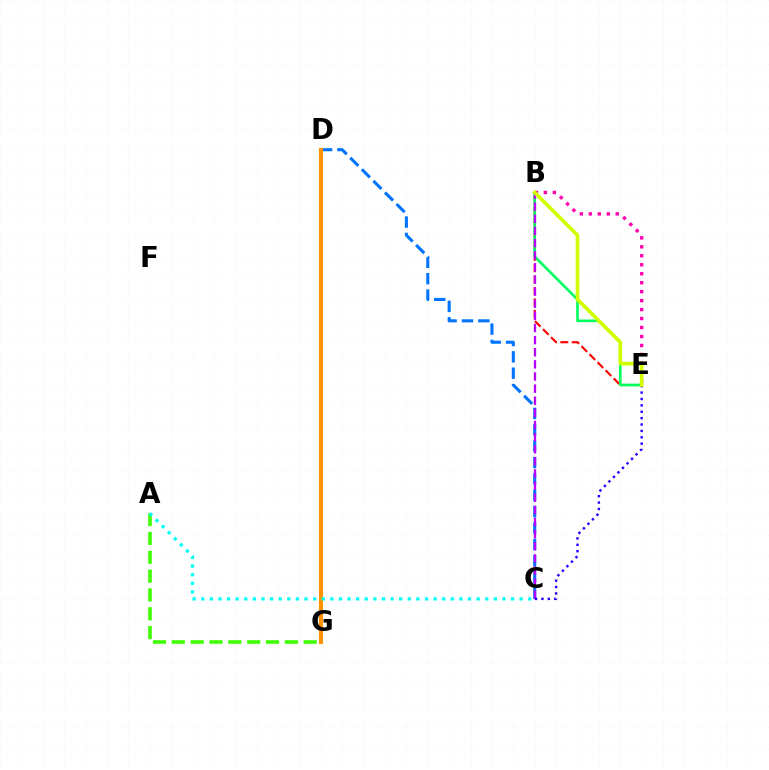{('A', 'G'): [{'color': '#3dff00', 'line_style': 'dashed', 'thickness': 2.56}], ('B', 'E'): [{'color': '#ff0000', 'line_style': 'dashed', 'thickness': 1.55}, {'color': '#00ff5c', 'line_style': 'solid', 'thickness': 1.9}, {'color': '#ff00ac', 'line_style': 'dotted', 'thickness': 2.44}, {'color': '#d1ff00', 'line_style': 'solid', 'thickness': 2.66}], ('C', 'D'): [{'color': '#0074ff', 'line_style': 'dashed', 'thickness': 2.22}], ('D', 'G'): [{'color': '#ff9400', 'line_style': 'solid', 'thickness': 2.95}], ('B', 'C'): [{'color': '#b900ff', 'line_style': 'dashed', 'thickness': 1.65}], ('A', 'C'): [{'color': '#00fff6', 'line_style': 'dotted', 'thickness': 2.34}], ('C', 'E'): [{'color': '#2500ff', 'line_style': 'dotted', 'thickness': 1.73}]}